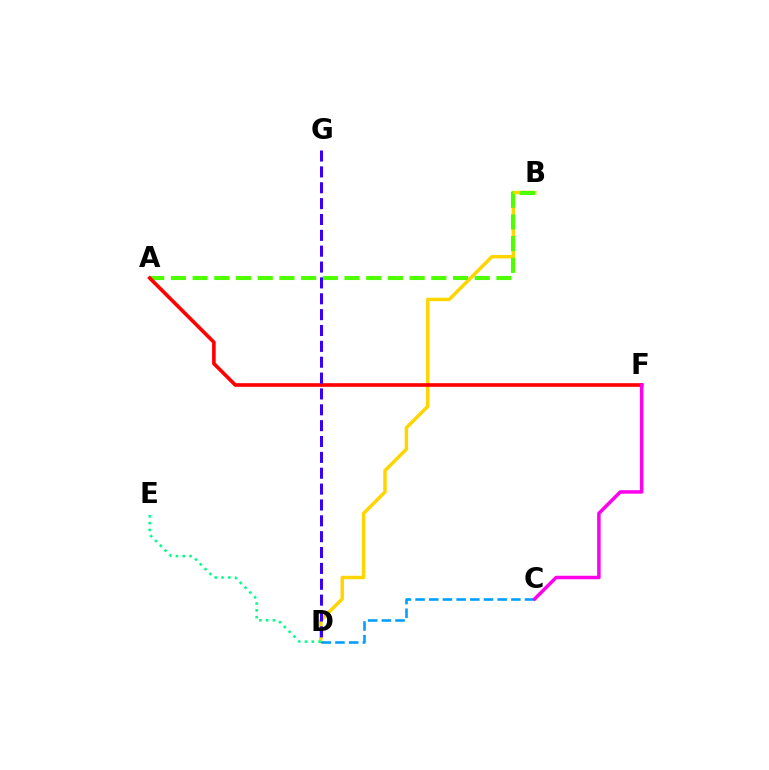{('B', 'D'): [{'color': '#ffd500', 'line_style': 'solid', 'thickness': 2.5}], ('A', 'B'): [{'color': '#4fff00', 'line_style': 'dashed', 'thickness': 2.95}], ('A', 'F'): [{'color': '#ff0000', 'line_style': 'solid', 'thickness': 2.61}], ('C', 'D'): [{'color': '#009eff', 'line_style': 'dashed', 'thickness': 1.86}], ('D', 'G'): [{'color': '#3700ff', 'line_style': 'dashed', 'thickness': 2.15}], ('C', 'F'): [{'color': '#ff00ed', 'line_style': 'solid', 'thickness': 2.52}], ('D', 'E'): [{'color': '#00ff86', 'line_style': 'dotted', 'thickness': 1.85}]}